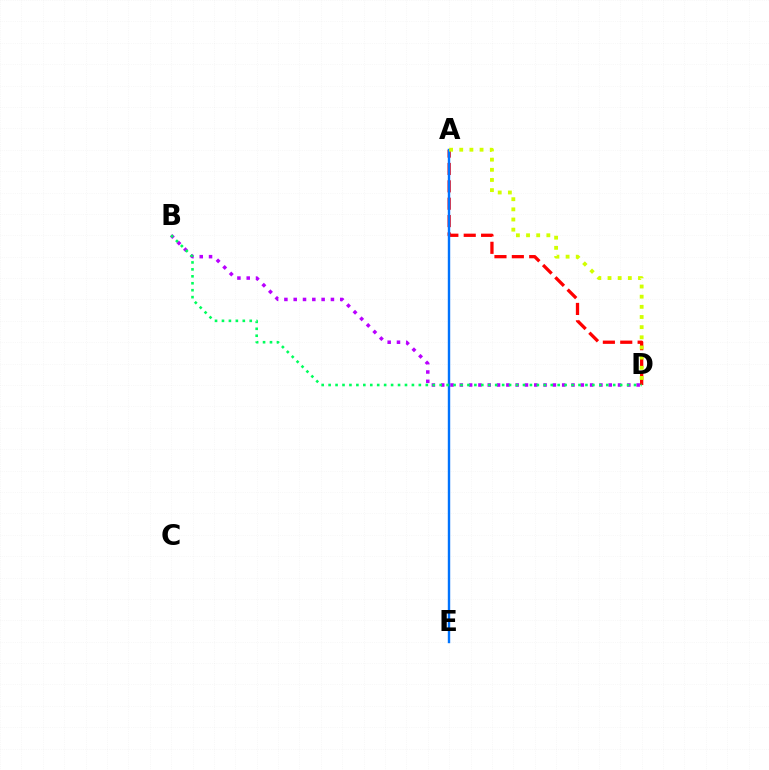{('B', 'D'): [{'color': '#b900ff', 'line_style': 'dotted', 'thickness': 2.53}, {'color': '#00ff5c', 'line_style': 'dotted', 'thickness': 1.89}], ('A', 'D'): [{'color': '#ff0000', 'line_style': 'dashed', 'thickness': 2.36}, {'color': '#d1ff00', 'line_style': 'dotted', 'thickness': 2.76}], ('A', 'E'): [{'color': '#0074ff', 'line_style': 'solid', 'thickness': 1.73}]}